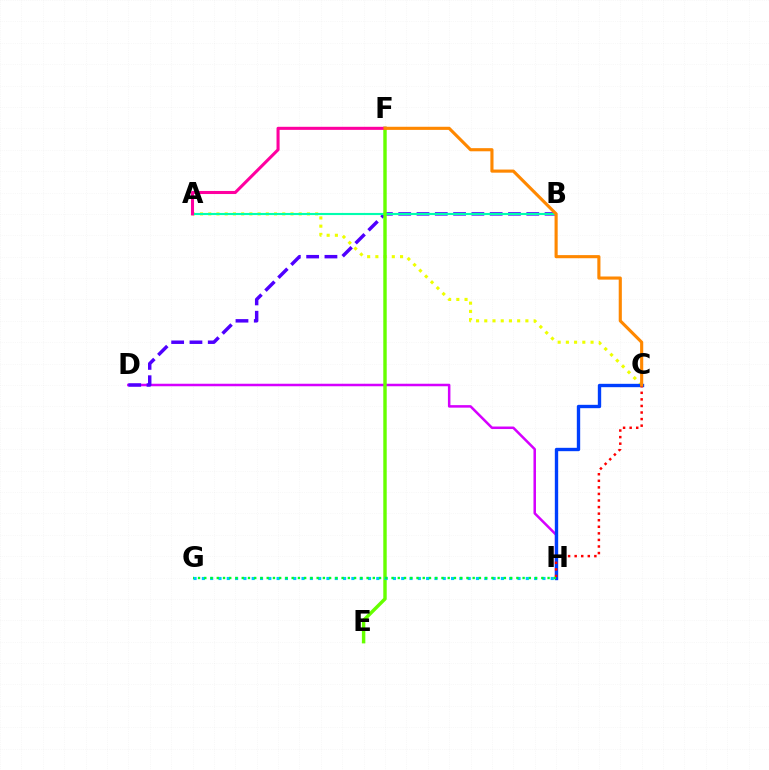{('A', 'C'): [{'color': '#eeff00', 'line_style': 'dotted', 'thickness': 2.23}], ('D', 'H'): [{'color': '#d600ff', 'line_style': 'solid', 'thickness': 1.81}], ('B', 'D'): [{'color': '#4f00ff', 'line_style': 'dashed', 'thickness': 2.49}], ('A', 'B'): [{'color': '#00ffaf', 'line_style': 'solid', 'thickness': 1.53}], ('E', 'F'): [{'color': '#66ff00', 'line_style': 'solid', 'thickness': 2.47}], ('C', 'H'): [{'color': '#003fff', 'line_style': 'solid', 'thickness': 2.42}, {'color': '#ff0000', 'line_style': 'dotted', 'thickness': 1.78}], ('A', 'F'): [{'color': '#ff00a0', 'line_style': 'solid', 'thickness': 2.21}], ('G', 'H'): [{'color': '#00c7ff', 'line_style': 'dotted', 'thickness': 2.26}, {'color': '#00ff27', 'line_style': 'dotted', 'thickness': 1.7}], ('C', 'F'): [{'color': '#ff8800', 'line_style': 'solid', 'thickness': 2.25}]}